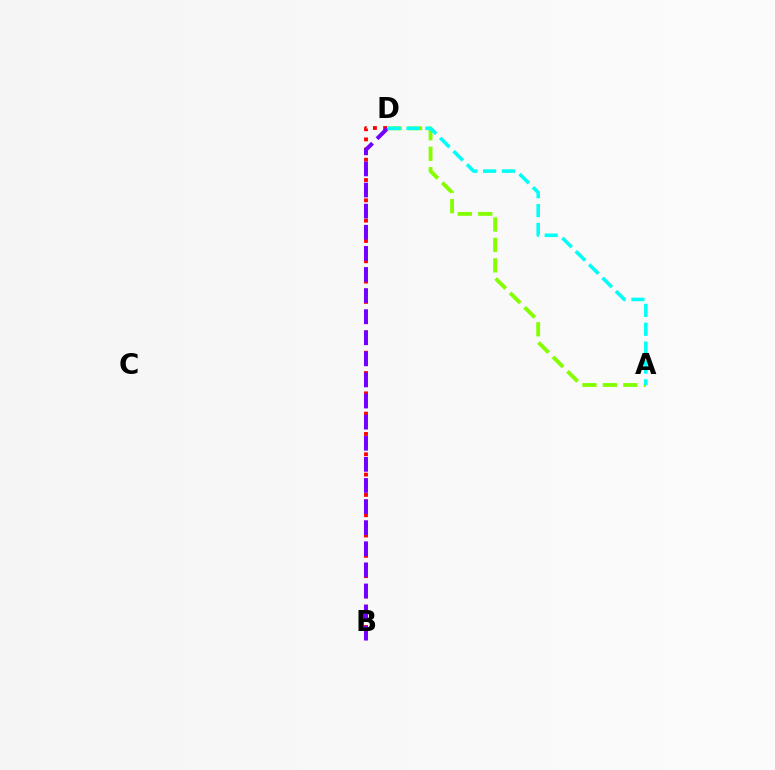{('B', 'D'): [{'color': '#ff0000', 'line_style': 'dotted', 'thickness': 2.76}, {'color': '#7200ff', 'line_style': 'dashed', 'thickness': 2.87}], ('A', 'D'): [{'color': '#84ff00', 'line_style': 'dashed', 'thickness': 2.78}, {'color': '#00fff6', 'line_style': 'dashed', 'thickness': 2.56}]}